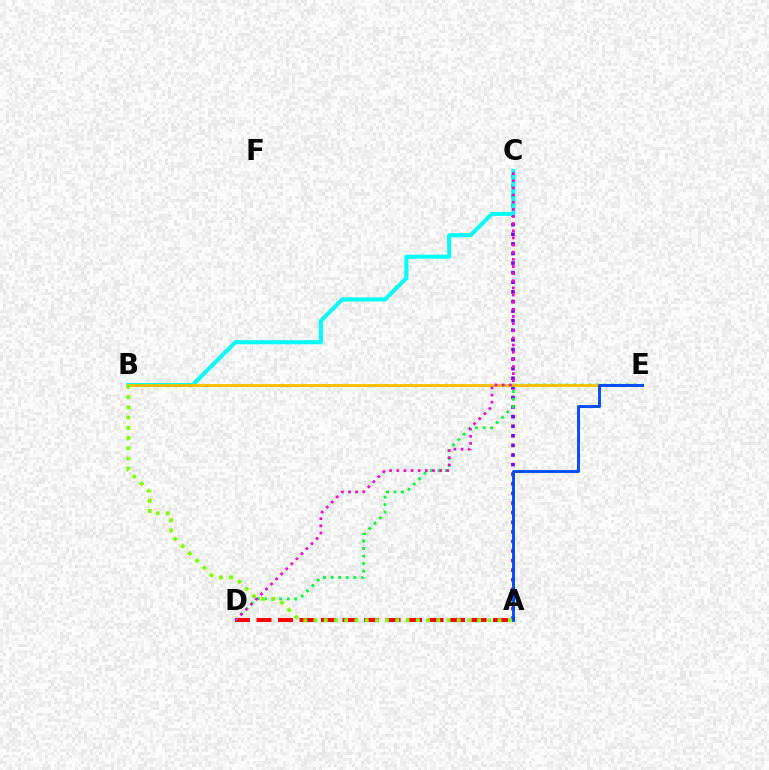{('A', 'D'): [{'color': '#ff0000', 'line_style': 'dashed', 'thickness': 2.92}], ('A', 'C'): [{'color': '#7200ff', 'line_style': 'dotted', 'thickness': 2.61}], ('D', 'E'): [{'color': '#00ff39', 'line_style': 'dotted', 'thickness': 2.05}], ('B', 'C'): [{'color': '#00fff6', 'line_style': 'solid', 'thickness': 2.9}], ('B', 'E'): [{'color': '#ffbd00', 'line_style': 'solid', 'thickness': 2.03}], ('C', 'D'): [{'color': '#ff00cf', 'line_style': 'dotted', 'thickness': 1.94}], ('A', 'E'): [{'color': '#004bff', 'line_style': 'solid', 'thickness': 2.1}], ('A', 'B'): [{'color': '#84ff00', 'line_style': 'dotted', 'thickness': 2.78}]}